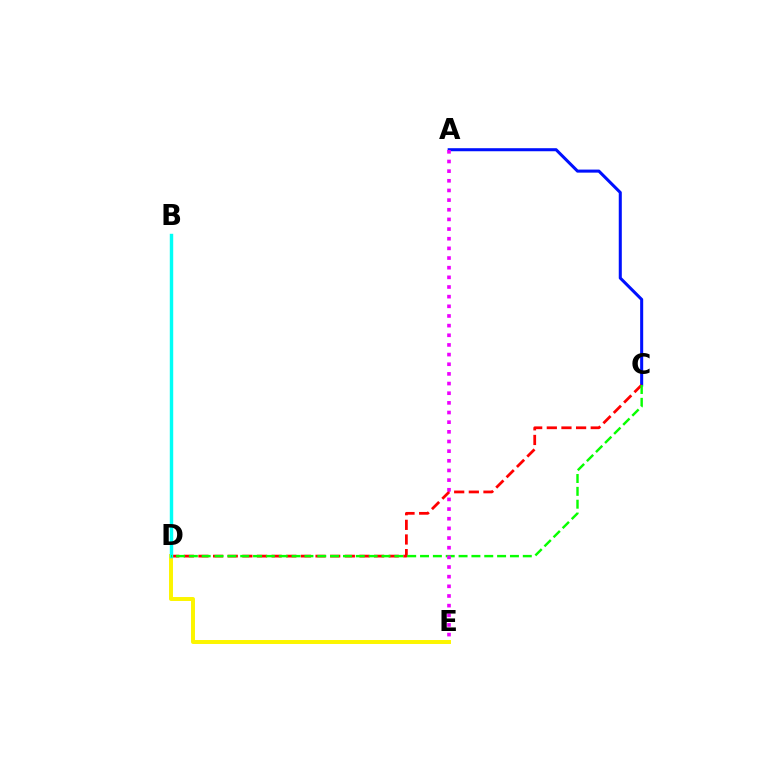{('D', 'E'): [{'color': '#fcf500', 'line_style': 'solid', 'thickness': 2.85}], ('A', 'C'): [{'color': '#0010ff', 'line_style': 'solid', 'thickness': 2.19}], ('C', 'D'): [{'color': '#ff0000', 'line_style': 'dashed', 'thickness': 1.99}, {'color': '#08ff00', 'line_style': 'dashed', 'thickness': 1.74}], ('B', 'D'): [{'color': '#00fff6', 'line_style': 'solid', 'thickness': 2.47}], ('A', 'E'): [{'color': '#ee00ff', 'line_style': 'dotted', 'thickness': 2.62}]}